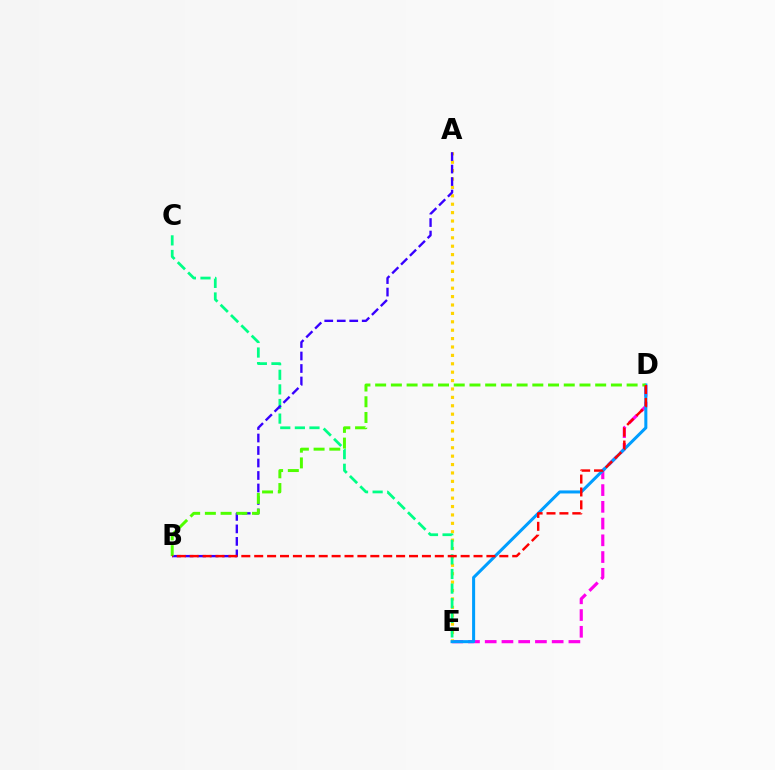{('D', 'E'): [{'color': '#ff00ed', 'line_style': 'dashed', 'thickness': 2.27}, {'color': '#009eff', 'line_style': 'solid', 'thickness': 2.18}], ('A', 'E'): [{'color': '#ffd500', 'line_style': 'dotted', 'thickness': 2.28}], ('C', 'E'): [{'color': '#00ff86', 'line_style': 'dashed', 'thickness': 1.98}], ('A', 'B'): [{'color': '#3700ff', 'line_style': 'dashed', 'thickness': 1.7}], ('B', 'D'): [{'color': '#4fff00', 'line_style': 'dashed', 'thickness': 2.14}, {'color': '#ff0000', 'line_style': 'dashed', 'thickness': 1.75}]}